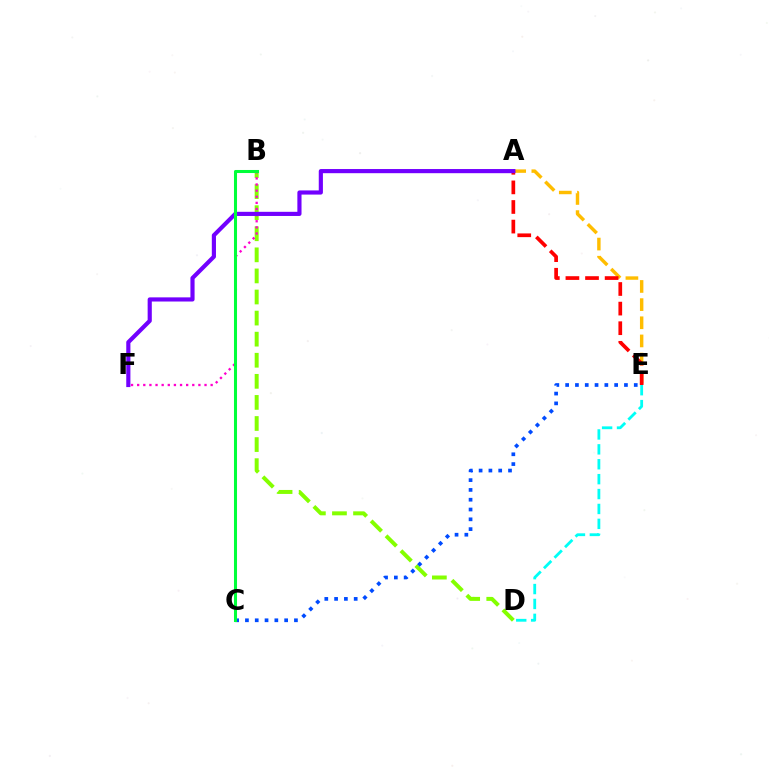{('B', 'D'): [{'color': '#84ff00', 'line_style': 'dashed', 'thickness': 2.86}], ('A', 'E'): [{'color': '#ffbd00', 'line_style': 'dashed', 'thickness': 2.47}, {'color': '#ff0000', 'line_style': 'dashed', 'thickness': 2.66}], ('D', 'E'): [{'color': '#00fff6', 'line_style': 'dashed', 'thickness': 2.02}], ('C', 'E'): [{'color': '#004bff', 'line_style': 'dotted', 'thickness': 2.66}], ('B', 'F'): [{'color': '#ff00cf', 'line_style': 'dotted', 'thickness': 1.66}], ('A', 'F'): [{'color': '#7200ff', 'line_style': 'solid', 'thickness': 2.99}], ('B', 'C'): [{'color': '#00ff39', 'line_style': 'solid', 'thickness': 2.19}]}